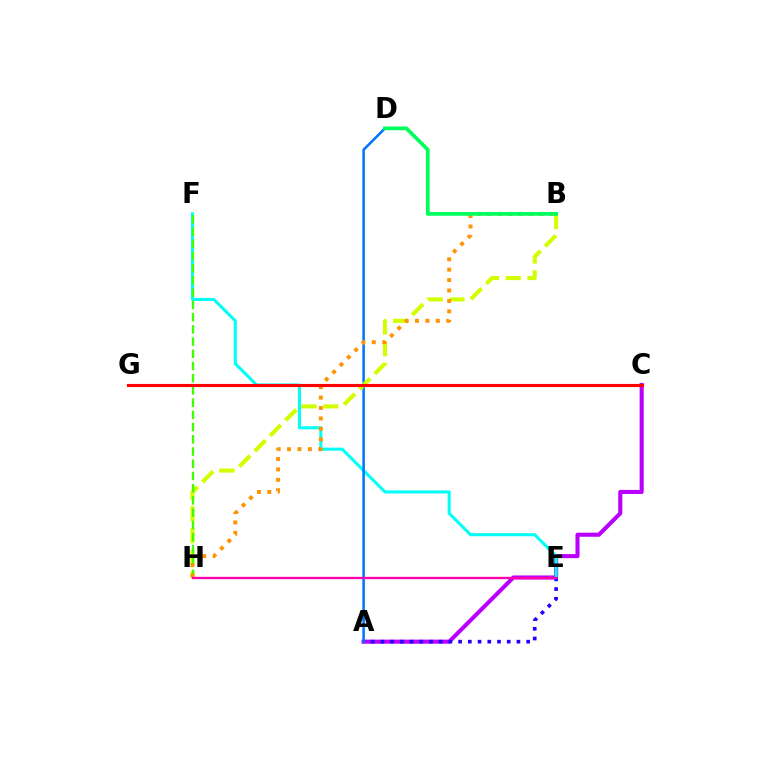{('A', 'C'): [{'color': '#b900ff', 'line_style': 'solid', 'thickness': 2.94}], ('E', 'F'): [{'color': '#00fff6', 'line_style': 'solid', 'thickness': 2.2}], ('A', 'E'): [{'color': '#2500ff', 'line_style': 'dotted', 'thickness': 2.64}], ('A', 'D'): [{'color': '#0074ff', 'line_style': 'solid', 'thickness': 1.81}], ('B', 'H'): [{'color': '#d1ff00', 'line_style': 'dashed', 'thickness': 2.95}, {'color': '#ff9400', 'line_style': 'dotted', 'thickness': 2.83}], ('F', 'H'): [{'color': '#3dff00', 'line_style': 'dashed', 'thickness': 1.66}], ('E', 'H'): [{'color': '#ff00ac', 'line_style': 'solid', 'thickness': 1.67}], ('B', 'D'): [{'color': '#00ff5c', 'line_style': 'solid', 'thickness': 2.69}], ('C', 'G'): [{'color': '#ff0000', 'line_style': 'solid', 'thickness': 2.25}]}